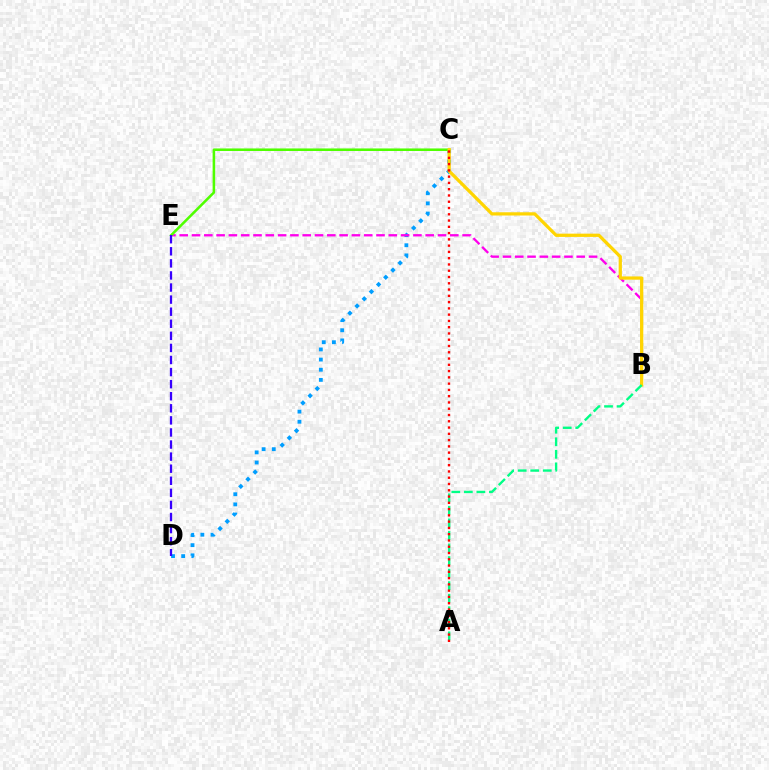{('C', 'D'): [{'color': '#009eff', 'line_style': 'dotted', 'thickness': 2.76}], ('B', 'E'): [{'color': '#ff00ed', 'line_style': 'dashed', 'thickness': 1.67}], ('C', 'E'): [{'color': '#4fff00', 'line_style': 'solid', 'thickness': 1.84}], ('B', 'C'): [{'color': '#ffd500', 'line_style': 'solid', 'thickness': 2.34}], ('A', 'B'): [{'color': '#00ff86', 'line_style': 'dashed', 'thickness': 1.7}], ('A', 'C'): [{'color': '#ff0000', 'line_style': 'dotted', 'thickness': 1.7}], ('D', 'E'): [{'color': '#3700ff', 'line_style': 'dashed', 'thickness': 1.64}]}